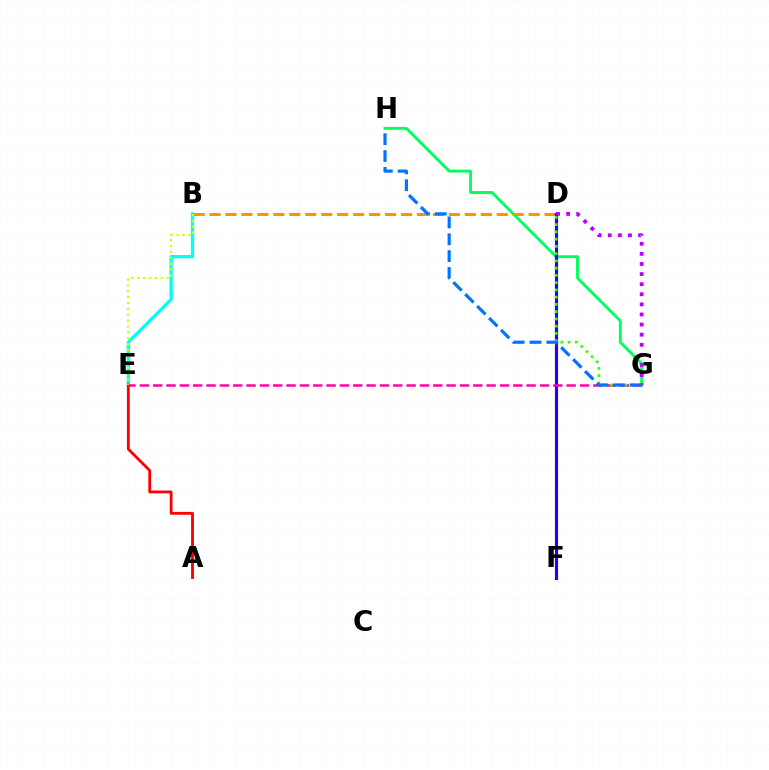{('G', 'H'): [{'color': '#00ff5c', 'line_style': 'solid', 'thickness': 2.05}, {'color': '#0074ff', 'line_style': 'dashed', 'thickness': 2.29}], ('B', 'D'): [{'color': '#ff9400', 'line_style': 'dashed', 'thickness': 2.17}], ('B', 'E'): [{'color': '#00fff6', 'line_style': 'solid', 'thickness': 2.35}, {'color': '#d1ff00', 'line_style': 'dotted', 'thickness': 1.6}], ('D', 'F'): [{'color': '#2500ff', 'line_style': 'solid', 'thickness': 2.27}], ('A', 'E'): [{'color': '#ff0000', 'line_style': 'solid', 'thickness': 2.04}], ('D', 'G'): [{'color': '#b900ff', 'line_style': 'dotted', 'thickness': 2.74}, {'color': '#3dff00', 'line_style': 'dotted', 'thickness': 1.97}], ('E', 'G'): [{'color': '#ff00ac', 'line_style': 'dashed', 'thickness': 1.81}]}